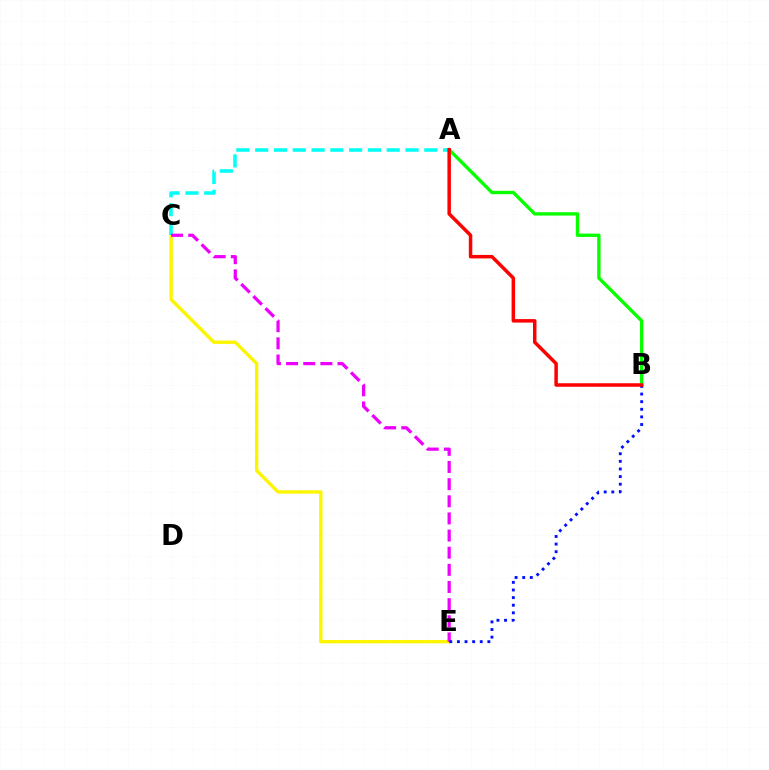{('C', 'E'): [{'color': '#fcf500', 'line_style': 'solid', 'thickness': 2.43}, {'color': '#ee00ff', 'line_style': 'dashed', 'thickness': 2.33}], ('A', 'B'): [{'color': '#08ff00', 'line_style': 'solid', 'thickness': 2.42}, {'color': '#ff0000', 'line_style': 'solid', 'thickness': 2.51}], ('A', 'C'): [{'color': '#00fff6', 'line_style': 'dashed', 'thickness': 2.55}], ('B', 'E'): [{'color': '#0010ff', 'line_style': 'dotted', 'thickness': 2.07}]}